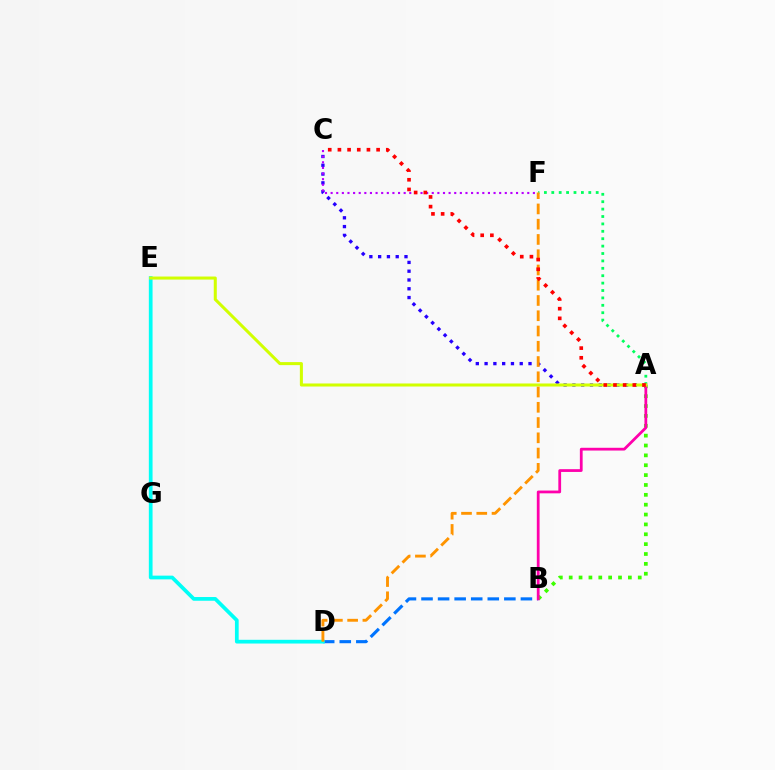{('A', 'C'): [{'color': '#2500ff', 'line_style': 'dotted', 'thickness': 2.39}, {'color': '#ff0000', 'line_style': 'dotted', 'thickness': 2.63}], ('B', 'D'): [{'color': '#0074ff', 'line_style': 'dashed', 'thickness': 2.25}], ('A', 'F'): [{'color': '#00ff5c', 'line_style': 'dotted', 'thickness': 2.01}], ('A', 'B'): [{'color': '#3dff00', 'line_style': 'dotted', 'thickness': 2.68}, {'color': '#ff00ac', 'line_style': 'solid', 'thickness': 1.99}], ('C', 'F'): [{'color': '#b900ff', 'line_style': 'dotted', 'thickness': 1.53}], ('D', 'E'): [{'color': '#00fff6', 'line_style': 'solid', 'thickness': 2.68}], ('A', 'E'): [{'color': '#d1ff00', 'line_style': 'solid', 'thickness': 2.19}], ('D', 'F'): [{'color': '#ff9400', 'line_style': 'dashed', 'thickness': 2.07}]}